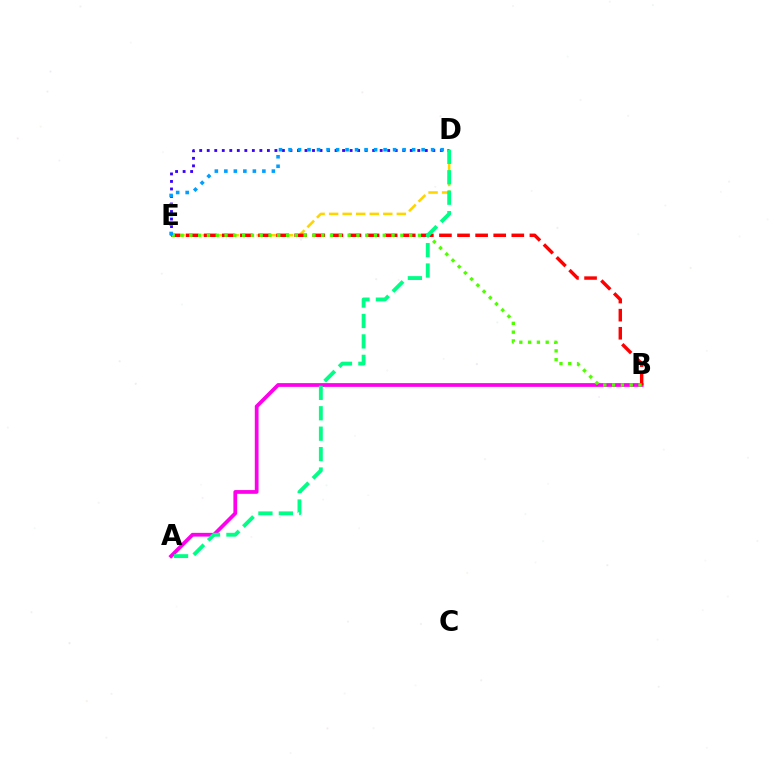{('D', 'E'): [{'color': '#3700ff', 'line_style': 'dotted', 'thickness': 2.04}, {'color': '#ffd500', 'line_style': 'dashed', 'thickness': 1.84}, {'color': '#009eff', 'line_style': 'dotted', 'thickness': 2.58}], ('A', 'B'): [{'color': '#ff00ed', 'line_style': 'solid', 'thickness': 2.7}], ('B', 'E'): [{'color': '#ff0000', 'line_style': 'dashed', 'thickness': 2.46}, {'color': '#4fff00', 'line_style': 'dotted', 'thickness': 2.39}], ('A', 'D'): [{'color': '#00ff86', 'line_style': 'dashed', 'thickness': 2.77}]}